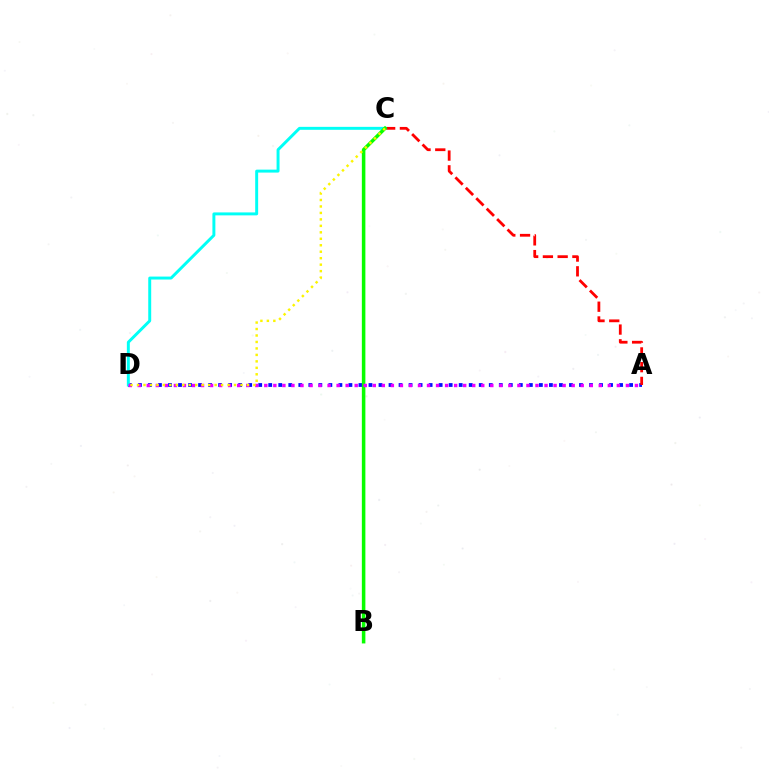{('A', 'D'): [{'color': '#0010ff', 'line_style': 'dotted', 'thickness': 2.72}, {'color': '#ee00ff', 'line_style': 'dotted', 'thickness': 2.46}], ('A', 'C'): [{'color': '#ff0000', 'line_style': 'dashed', 'thickness': 2.0}], ('C', 'D'): [{'color': '#00fff6', 'line_style': 'solid', 'thickness': 2.13}, {'color': '#fcf500', 'line_style': 'dotted', 'thickness': 1.76}], ('B', 'C'): [{'color': '#08ff00', 'line_style': 'solid', 'thickness': 2.54}]}